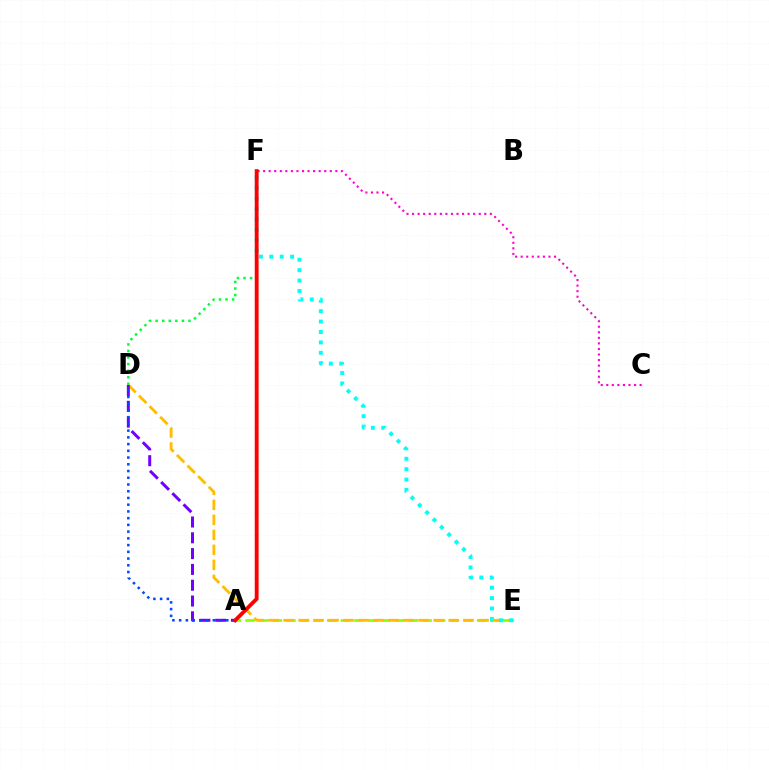{('A', 'E'): [{'color': '#84ff00', 'line_style': 'dashed', 'thickness': 1.85}], ('D', 'F'): [{'color': '#00ff39', 'line_style': 'dotted', 'thickness': 1.78}], ('D', 'E'): [{'color': '#ffbd00', 'line_style': 'dashed', 'thickness': 2.04}], ('C', 'F'): [{'color': '#ff00cf', 'line_style': 'dotted', 'thickness': 1.51}], ('A', 'D'): [{'color': '#7200ff', 'line_style': 'dashed', 'thickness': 2.15}, {'color': '#004bff', 'line_style': 'dotted', 'thickness': 1.83}], ('E', 'F'): [{'color': '#00fff6', 'line_style': 'dotted', 'thickness': 2.83}], ('A', 'F'): [{'color': '#ff0000', 'line_style': 'solid', 'thickness': 2.77}]}